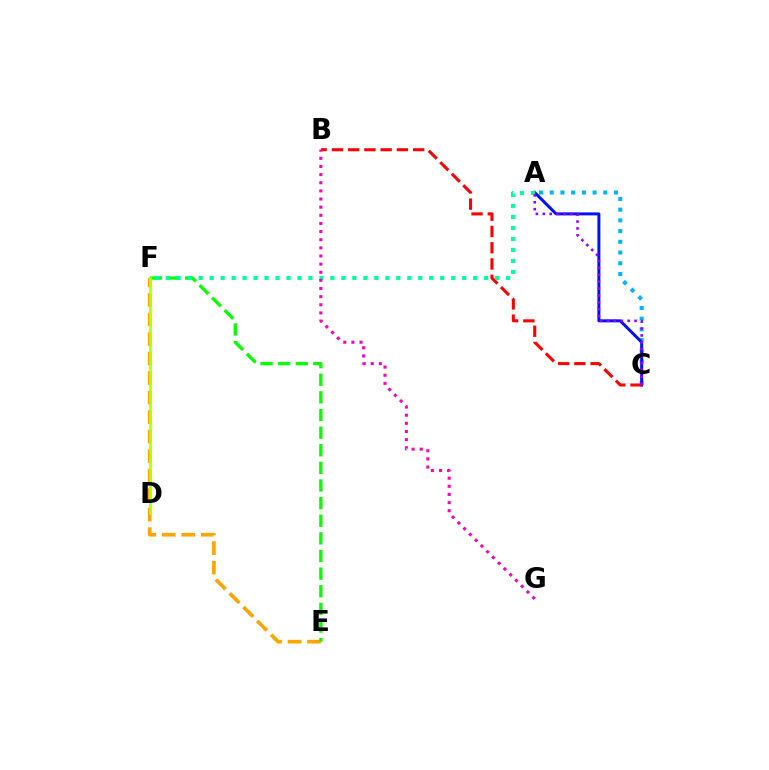{('E', 'F'): [{'color': '#ffa500', 'line_style': 'dashed', 'thickness': 2.65}, {'color': '#08ff00', 'line_style': 'dashed', 'thickness': 2.39}], ('A', 'C'): [{'color': '#00b5ff', 'line_style': 'dotted', 'thickness': 2.91}, {'color': '#0010ff', 'line_style': 'solid', 'thickness': 2.15}, {'color': '#9b00ff', 'line_style': 'dotted', 'thickness': 1.87}], ('B', 'C'): [{'color': '#ff0000', 'line_style': 'dashed', 'thickness': 2.21}], ('A', 'F'): [{'color': '#00ff9d', 'line_style': 'dotted', 'thickness': 2.98}], ('D', 'F'): [{'color': '#b3ff00', 'line_style': 'solid', 'thickness': 1.9}], ('B', 'G'): [{'color': '#ff00bd', 'line_style': 'dotted', 'thickness': 2.21}]}